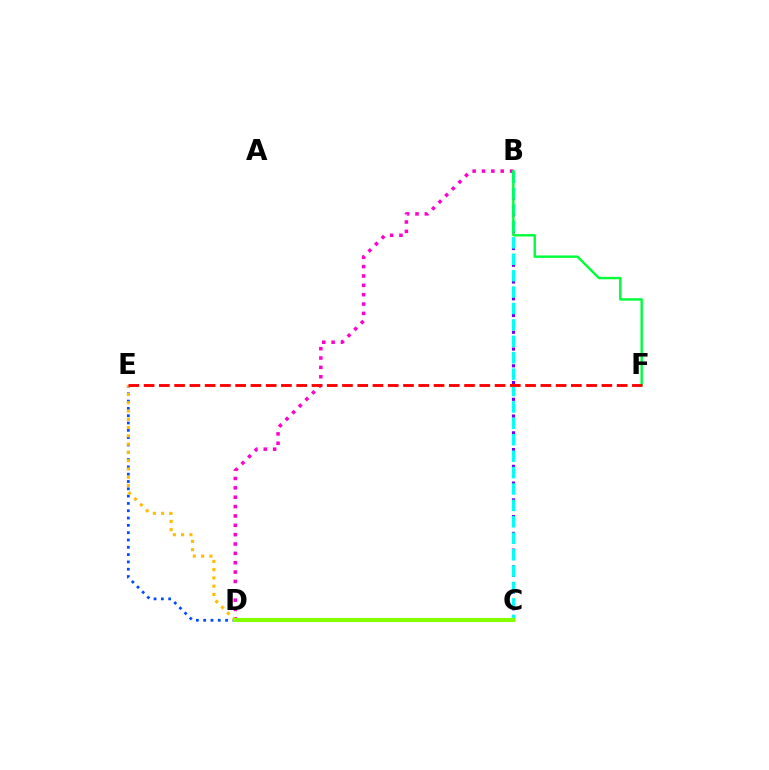{('D', 'E'): [{'color': '#004bff', 'line_style': 'dotted', 'thickness': 1.99}, {'color': '#ffbd00', 'line_style': 'dotted', 'thickness': 2.25}], ('B', 'D'): [{'color': '#ff00cf', 'line_style': 'dotted', 'thickness': 2.54}], ('B', 'C'): [{'color': '#7200ff', 'line_style': 'dotted', 'thickness': 2.28}, {'color': '#00fff6', 'line_style': 'dashed', 'thickness': 2.23}], ('B', 'F'): [{'color': '#00ff39', 'line_style': 'solid', 'thickness': 1.74}], ('E', 'F'): [{'color': '#ff0000', 'line_style': 'dashed', 'thickness': 2.07}], ('C', 'D'): [{'color': '#84ff00', 'line_style': 'solid', 'thickness': 2.96}]}